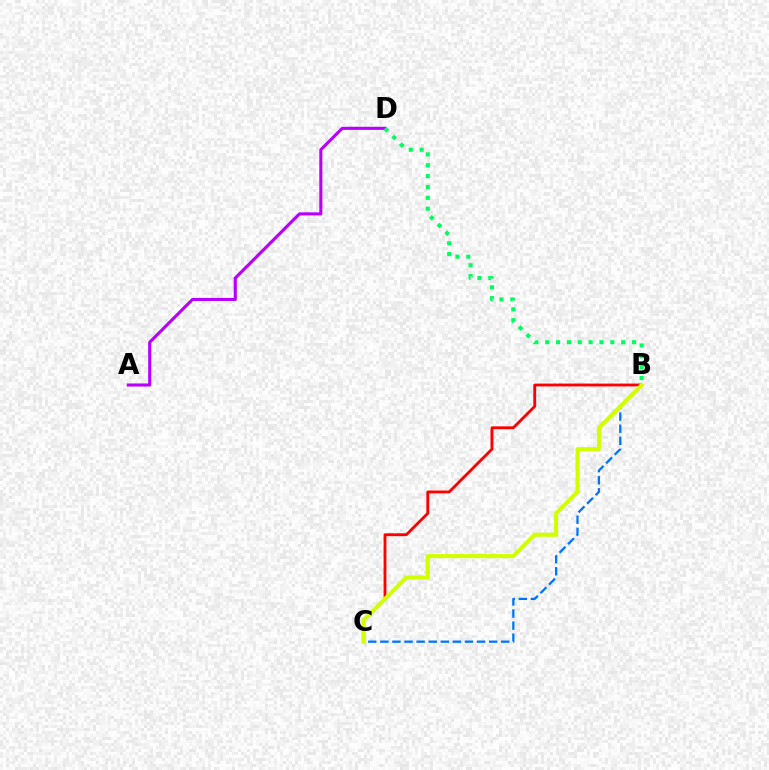{('B', 'C'): [{'color': '#ff0000', 'line_style': 'solid', 'thickness': 2.05}, {'color': '#0074ff', 'line_style': 'dashed', 'thickness': 1.64}, {'color': '#d1ff00', 'line_style': 'solid', 'thickness': 2.93}], ('A', 'D'): [{'color': '#b900ff', 'line_style': 'solid', 'thickness': 2.23}], ('B', 'D'): [{'color': '#00ff5c', 'line_style': 'dotted', 'thickness': 2.95}]}